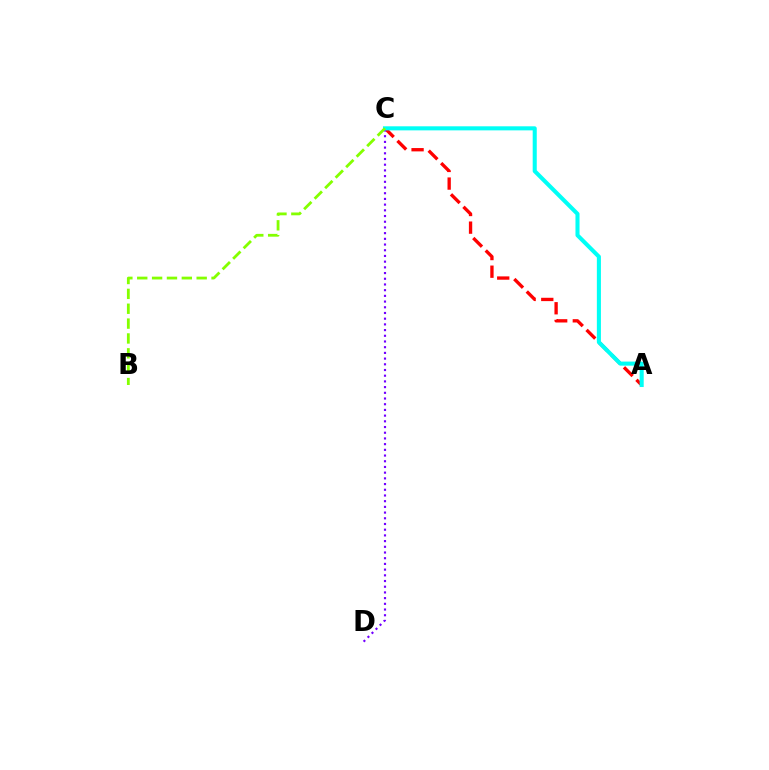{('A', 'C'): [{'color': '#ff0000', 'line_style': 'dashed', 'thickness': 2.4}, {'color': '#00fff6', 'line_style': 'solid', 'thickness': 2.93}], ('C', 'D'): [{'color': '#7200ff', 'line_style': 'dotted', 'thickness': 1.55}], ('B', 'C'): [{'color': '#84ff00', 'line_style': 'dashed', 'thickness': 2.02}]}